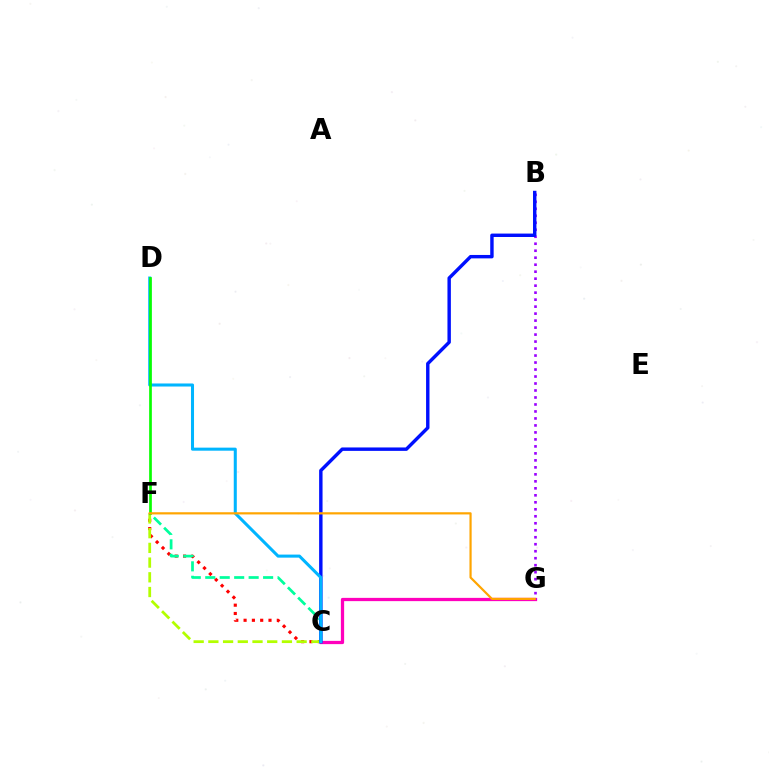{('C', 'F'): [{'color': '#ff0000', 'line_style': 'dotted', 'thickness': 2.26}, {'color': '#b3ff00', 'line_style': 'dashed', 'thickness': 2.0}, {'color': '#00ff9d', 'line_style': 'dashed', 'thickness': 1.96}], ('C', 'G'): [{'color': '#ff00bd', 'line_style': 'solid', 'thickness': 2.35}], ('B', 'G'): [{'color': '#9b00ff', 'line_style': 'dotted', 'thickness': 1.9}], ('B', 'C'): [{'color': '#0010ff', 'line_style': 'solid', 'thickness': 2.46}], ('C', 'D'): [{'color': '#00b5ff', 'line_style': 'solid', 'thickness': 2.19}], ('D', 'F'): [{'color': '#08ff00', 'line_style': 'solid', 'thickness': 1.93}], ('F', 'G'): [{'color': '#ffa500', 'line_style': 'solid', 'thickness': 1.58}]}